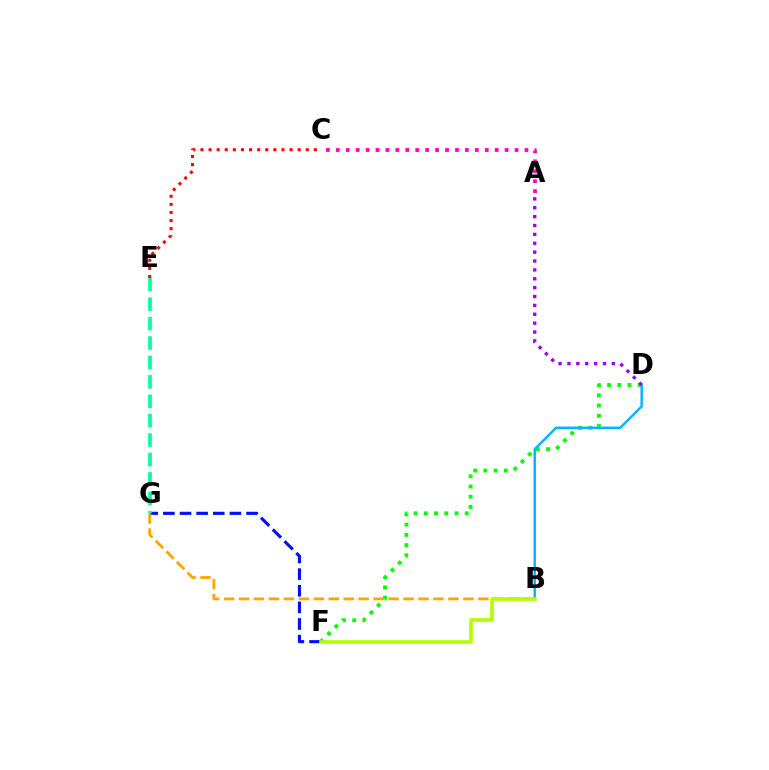{('D', 'F'): [{'color': '#08ff00', 'line_style': 'dotted', 'thickness': 2.78}], ('A', 'C'): [{'color': '#ff00bd', 'line_style': 'dotted', 'thickness': 2.7}], ('C', 'E'): [{'color': '#ff0000', 'line_style': 'dotted', 'thickness': 2.2}], ('F', 'G'): [{'color': '#0010ff', 'line_style': 'dashed', 'thickness': 2.26}], ('E', 'G'): [{'color': '#00ff9d', 'line_style': 'dashed', 'thickness': 2.64}], ('B', 'G'): [{'color': '#ffa500', 'line_style': 'dashed', 'thickness': 2.03}], ('B', 'D'): [{'color': '#00b5ff', 'line_style': 'solid', 'thickness': 1.75}], ('A', 'D'): [{'color': '#9b00ff', 'line_style': 'dotted', 'thickness': 2.41}], ('B', 'F'): [{'color': '#b3ff00', 'line_style': 'solid', 'thickness': 2.6}]}